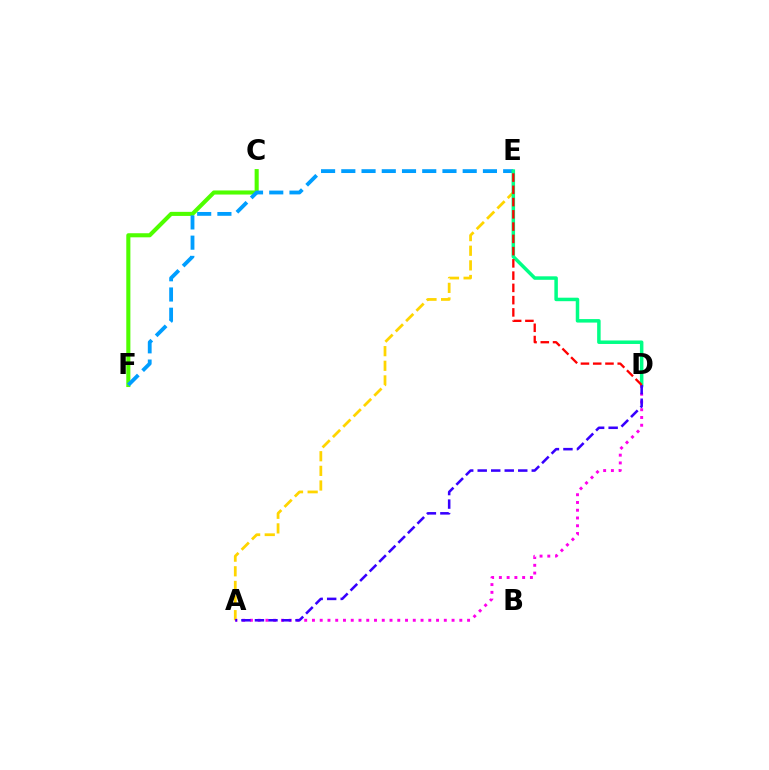{('A', 'E'): [{'color': '#ffd500', 'line_style': 'dashed', 'thickness': 1.99}], ('C', 'F'): [{'color': '#4fff00', 'line_style': 'solid', 'thickness': 2.94}], ('E', 'F'): [{'color': '#009eff', 'line_style': 'dashed', 'thickness': 2.75}], ('D', 'E'): [{'color': '#00ff86', 'line_style': 'solid', 'thickness': 2.52}, {'color': '#ff0000', 'line_style': 'dashed', 'thickness': 1.67}], ('A', 'D'): [{'color': '#ff00ed', 'line_style': 'dotted', 'thickness': 2.11}, {'color': '#3700ff', 'line_style': 'dashed', 'thickness': 1.84}]}